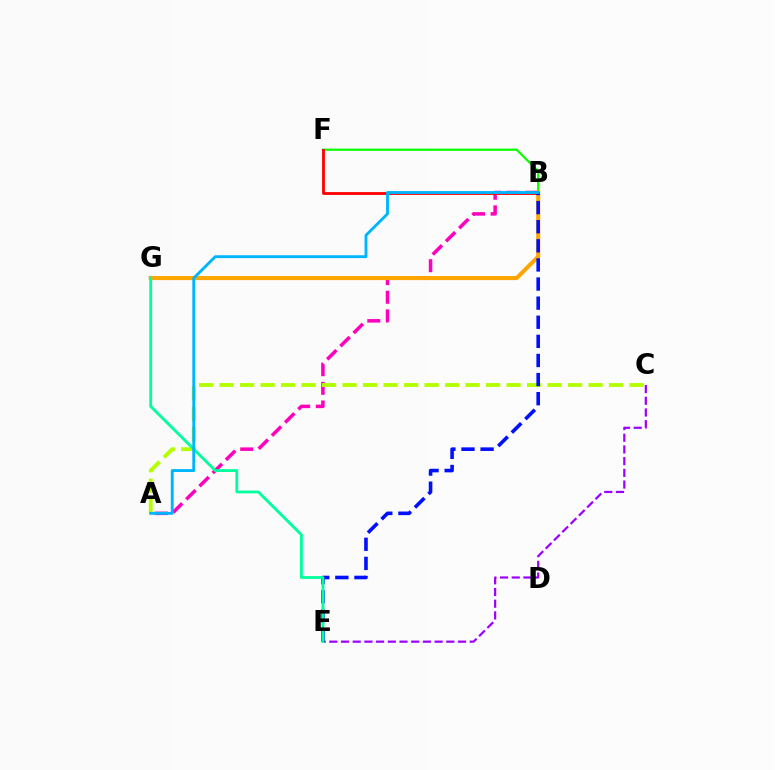{('A', 'B'): [{'color': '#ff00bd', 'line_style': 'dashed', 'thickness': 2.53}, {'color': '#00b5ff', 'line_style': 'solid', 'thickness': 2.07}], ('C', 'E'): [{'color': '#9b00ff', 'line_style': 'dashed', 'thickness': 1.59}], ('B', 'F'): [{'color': '#08ff00', 'line_style': 'solid', 'thickness': 1.59}, {'color': '#ff0000', 'line_style': 'solid', 'thickness': 2.02}], ('B', 'G'): [{'color': '#ffa500', 'line_style': 'solid', 'thickness': 2.92}], ('A', 'C'): [{'color': '#b3ff00', 'line_style': 'dashed', 'thickness': 2.78}], ('B', 'E'): [{'color': '#0010ff', 'line_style': 'dashed', 'thickness': 2.6}], ('E', 'G'): [{'color': '#00ff9d', 'line_style': 'solid', 'thickness': 2.04}]}